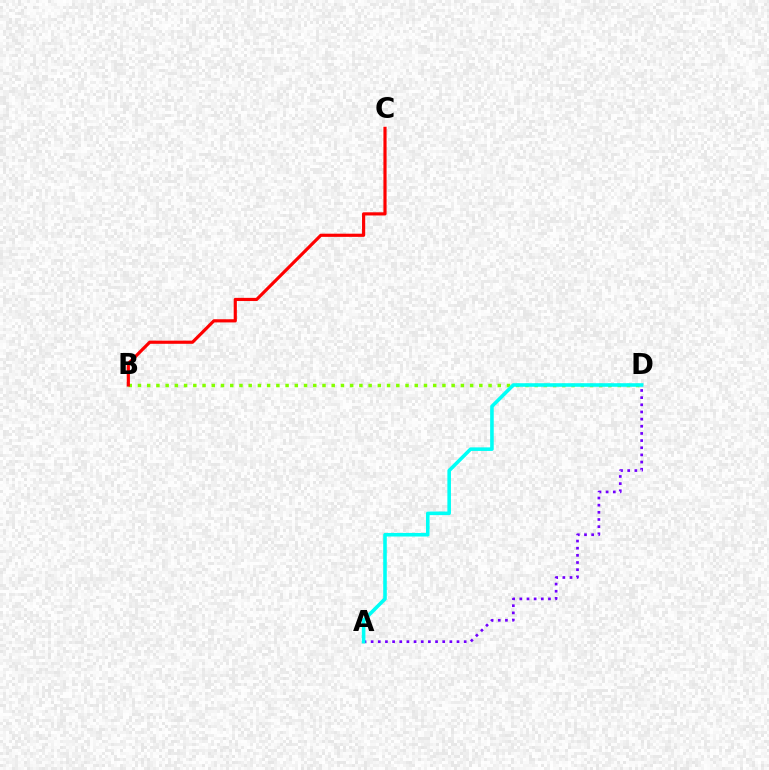{('B', 'D'): [{'color': '#84ff00', 'line_style': 'dotted', 'thickness': 2.51}], ('A', 'D'): [{'color': '#7200ff', 'line_style': 'dotted', 'thickness': 1.94}, {'color': '#00fff6', 'line_style': 'solid', 'thickness': 2.58}], ('B', 'C'): [{'color': '#ff0000', 'line_style': 'solid', 'thickness': 2.28}]}